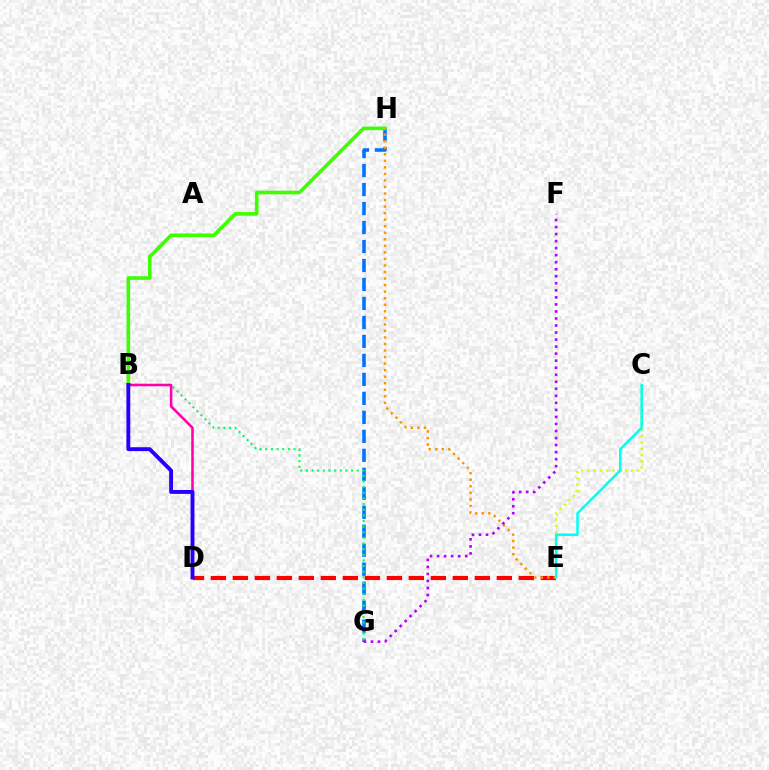{('G', 'H'): [{'color': '#0074ff', 'line_style': 'dashed', 'thickness': 2.58}], ('B', 'H'): [{'color': '#3dff00', 'line_style': 'solid', 'thickness': 2.6}], ('D', 'E'): [{'color': '#ff0000', 'line_style': 'dashed', 'thickness': 2.99}], ('C', 'E'): [{'color': '#d1ff00', 'line_style': 'dotted', 'thickness': 1.7}, {'color': '#00fff6', 'line_style': 'solid', 'thickness': 1.8}], ('E', 'H'): [{'color': '#ff9400', 'line_style': 'dotted', 'thickness': 1.78}], ('B', 'G'): [{'color': '#00ff5c', 'line_style': 'dotted', 'thickness': 1.53}], ('B', 'D'): [{'color': '#ff00ac', 'line_style': 'solid', 'thickness': 1.84}, {'color': '#2500ff', 'line_style': 'solid', 'thickness': 2.8}], ('F', 'G'): [{'color': '#b900ff', 'line_style': 'dotted', 'thickness': 1.91}]}